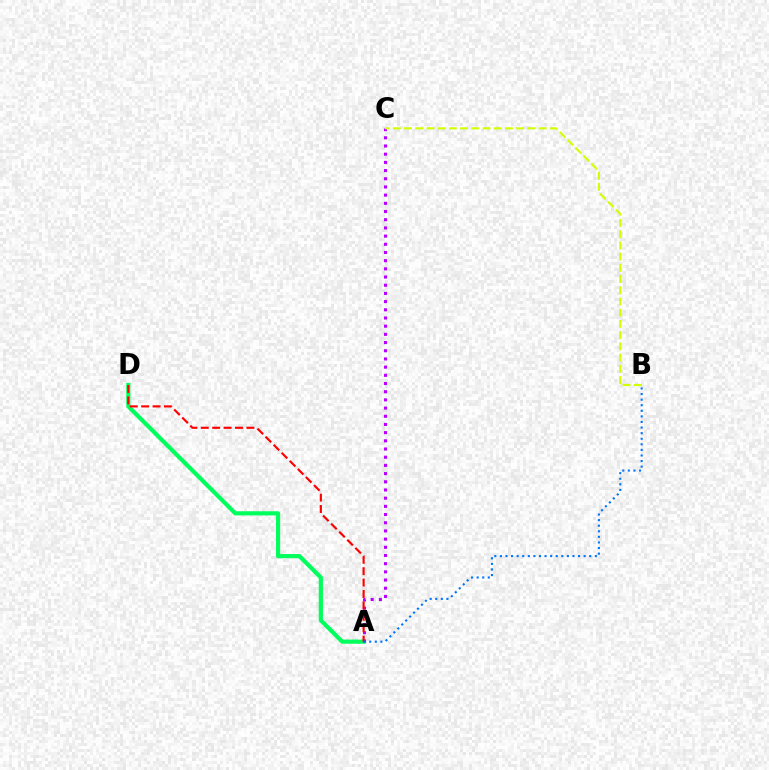{('A', 'D'): [{'color': '#00ff5c', 'line_style': 'solid', 'thickness': 3.0}, {'color': '#ff0000', 'line_style': 'dashed', 'thickness': 1.55}], ('A', 'C'): [{'color': '#b900ff', 'line_style': 'dotted', 'thickness': 2.23}], ('A', 'B'): [{'color': '#0074ff', 'line_style': 'dotted', 'thickness': 1.52}], ('B', 'C'): [{'color': '#d1ff00', 'line_style': 'dashed', 'thickness': 1.52}]}